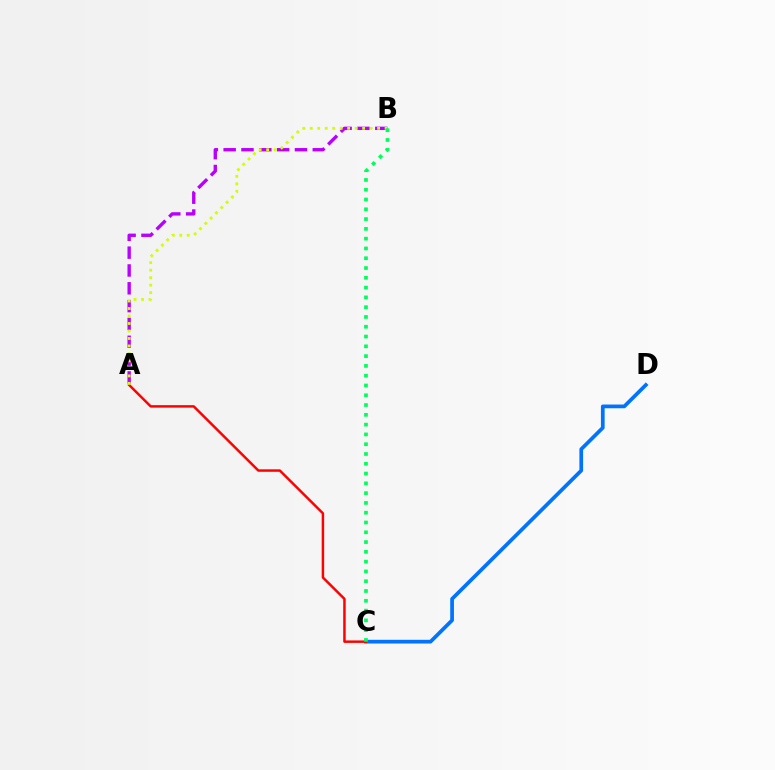{('C', 'D'): [{'color': '#0074ff', 'line_style': 'solid', 'thickness': 2.68}], ('A', 'B'): [{'color': '#b900ff', 'line_style': 'dashed', 'thickness': 2.42}, {'color': '#d1ff00', 'line_style': 'dotted', 'thickness': 2.03}], ('A', 'C'): [{'color': '#ff0000', 'line_style': 'solid', 'thickness': 1.78}], ('B', 'C'): [{'color': '#00ff5c', 'line_style': 'dotted', 'thickness': 2.66}]}